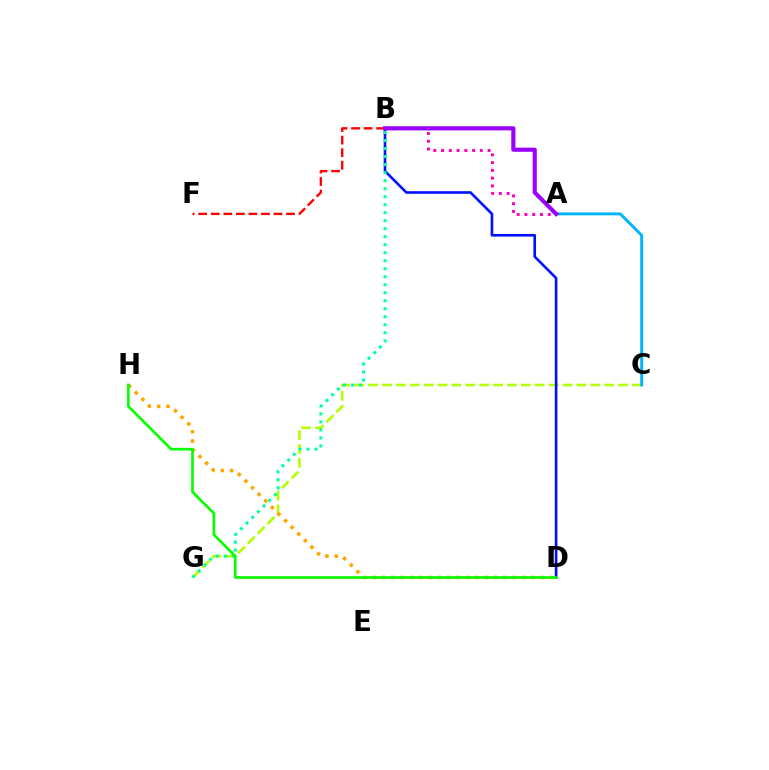{('C', 'G'): [{'color': '#b3ff00', 'line_style': 'dashed', 'thickness': 1.89}], ('A', 'B'): [{'color': '#ff00bd', 'line_style': 'dotted', 'thickness': 2.11}, {'color': '#9b00ff', 'line_style': 'solid', 'thickness': 2.98}], ('B', 'D'): [{'color': '#0010ff', 'line_style': 'solid', 'thickness': 1.89}], ('B', 'F'): [{'color': '#ff0000', 'line_style': 'dashed', 'thickness': 1.7}], ('A', 'C'): [{'color': '#00b5ff', 'line_style': 'solid', 'thickness': 2.1}], ('B', 'G'): [{'color': '#00ff9d', 'line_style': 'dotted', 'thickness': 2.18}], ('D', 'H'): [{'color': '#ffa500', 'line_style': 'dotted', 'thickness': 2.54}, {'color': '#08ff00', 'line_style': 'solid', 'thickness': 1.92}]}